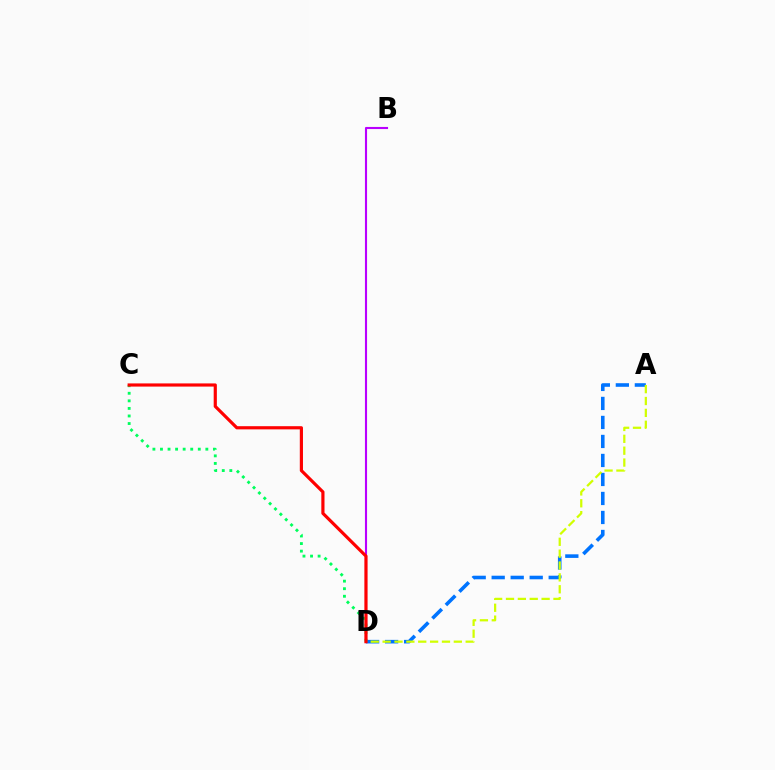{('B', 'D'): [{'color': '#b900ff', 'line_style': 'solid', 'thickness': 1.52}], ('A', 'D'): [{'color': '#0074ff', 'line_style': 'dashed', 'thickness': 2.58}, {'color': '#d1ff00', 'line_style': 'dashed', 'thickness': 1.61}], ('C', 'D'): [{'color': '#00ff5c', 'line_style': 'dotted', 'thickness': 2.05}, {'color': '#ff0000', 'line_style': 'solid', 'thickness': 2.29}]}